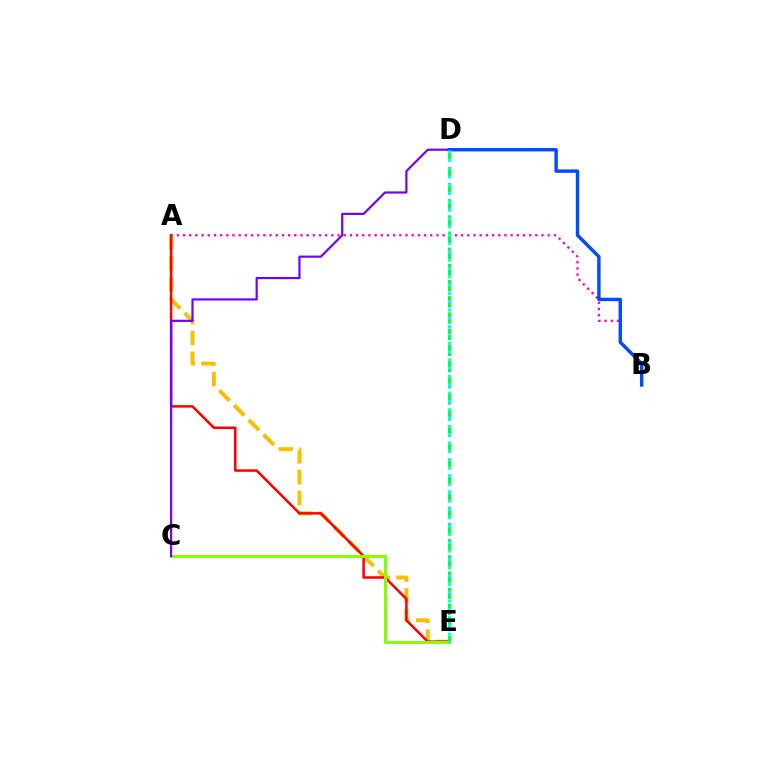{('A', 'B'): [{'color': '#ff00cf', 'line_style': 'dotted', 'thickness': 1.68}], ('A', 'E'): [{'color': '#ffbd00', 'line_style': 'dashed', 'thickness': 2.83}, {'color': '#ff0000', 'line_style': 'solid', 'thickness': 1.81}], ('C', 'E'): [{'color': '#84ff00', 'line_style': 'solid', 'thickness': 2.22}], ('C', 'D'): [{'color': '#7200ff', 'line_style': 'solid', 'thickness': 1.57}], ('D', 'E'): [{'color': '#00ff39', 'line_style': 'dashed', 'thickness': 2.2}, {'color': '#00fff6', 'line_style': 'dotted', 'thickness': 2.26}], ('B', 'D'): [{'color': '#004bff', 'line_style': 'solid', 'thickness': 2.45}]}